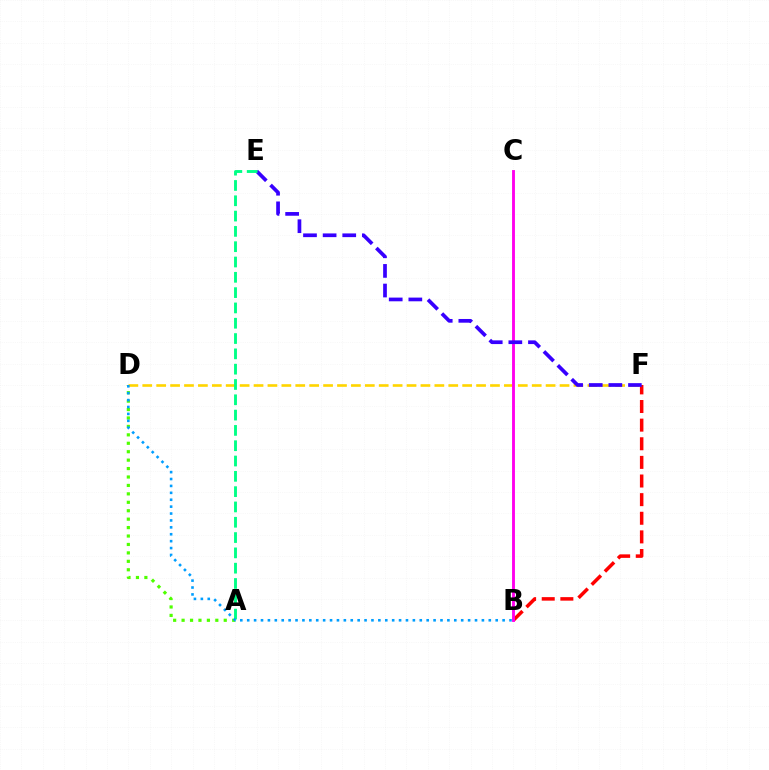{('A', 'D'): [{'color': '#4fff00', 'line_style': 'dotted', 'thickness': 2.29}], ('D', 'F'): [{'color': '#ffd500', 'line_style': 'dashed', 'thickness': 1.89}], ('B', 'F'): [{'color': '#ff0000', 'line_style': 'dashed', 'thickness': 2.53}], ('B', 'C'): [{'color': '#ff00ed', 'line_style': 'solid', 'thickness': 2.07}], ('E', 'F'): [{'color': '#3700ff', 'line_style': 'dashed', 'thickness': 2.67}], ('A', 'E'): [{'color': '#00ff86', 'line_style': 'dashed', 'thickness': 2.08}], ('B', 'D'): [{'color': '#009eff', 'line_style': 'dotted', 'thickness': 1.88}]}